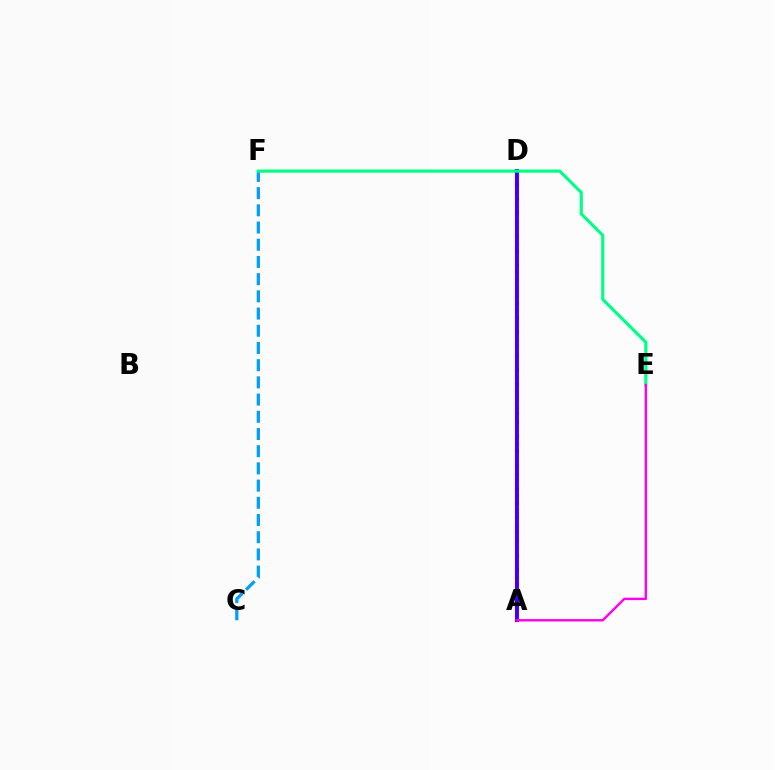{('A', 'D'): [{'color': '#ff0000', 'line_style': 'solid', 'thickness': 2.98}, {'color': '#4fff00', 'line_style': 'dashed', 'thickness': 1.8}, {'color': '#ffd500', 'line_style': 'dotted', 'thickness': 2.02}, {'color': '#3700ff', 'line_style': 'solid', 'thickness': 2.7}], ('C', 'F'): [{'color': '#009eff', 'line_style': 'dashed', 'thickness': 2.34}], ('E', 'F'): [{'color': '#00ff86', 'line_style': 'solid', 'thickness': 2.27}], ('A', 'E'): [{'color': '#ff00ed', 'line_style': 'solid', 'thickness': 1.72}]}